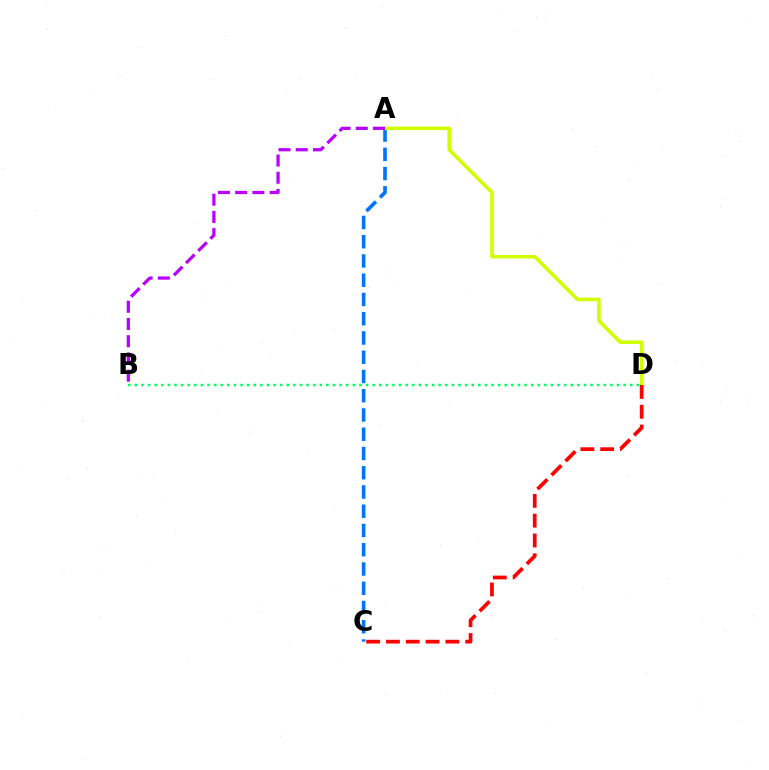{('A', 'C'): [{'color': '#0074ff', 'line_style': 'dashed', 'thickness': 2.62}], ('A', 'D'): [{'color': '#d1ff00', 'line_style': 'solid', 'thickness': 2.57}], ('C', 'D'): [{'color': '#ff0000', 'line_style': 'dashed', 'thickness': 2.69}], ('B', 'D'): [{'color': '#00ff5c', 'line_style': 'dotted', 'thickness': 1.79}], ('A', 'B'): [{'color': '#b900ff', 'line_style': 'dashed', 'thickness': 2.34}]}